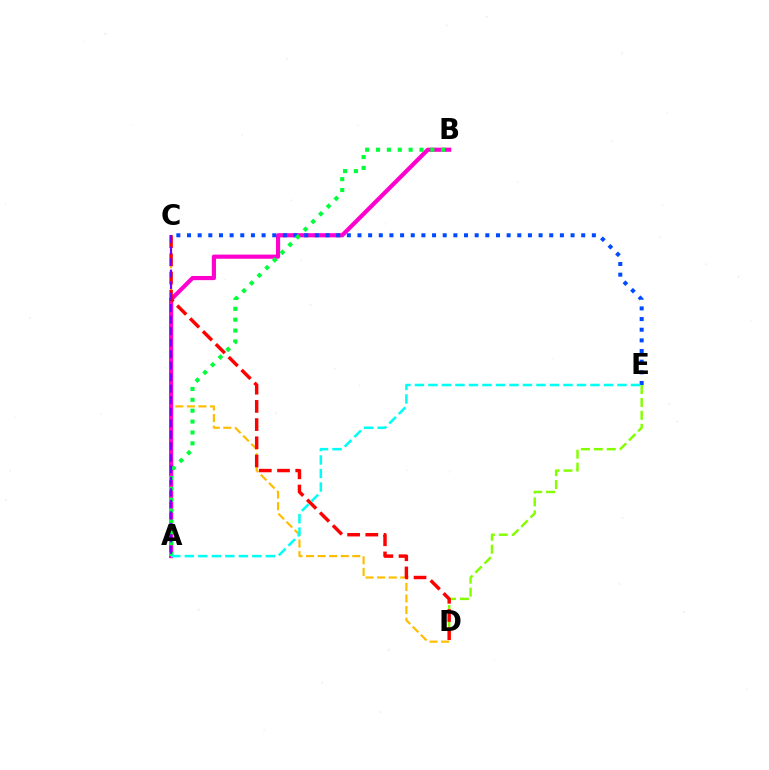{('C', 'D'): [{'color': '#ffbd00', 'line_style': 'dashed', 'thickness': 1.57}, {'color': '#ff0000', 'line_style': 'dashed', 'thickness': 2.47}], ('D', 'E'): [{'color': '#84ff00', 'line_style': 'dashed', 'thickness': 1.76}], ('A', 'B'): [{'color': '#ff00cf', 'line_style': 'solid', 'thickness': 3.0}, {'color': '#00ff39', 'line_style': 'dotted', 'thickness': 2.95}], ('C', 'E'): [{'color': '#004bff', 'line_style': 'dotted', 'thickness': 2.89}], ('A', 'C'): [{'color': '#7200ff', 'line_style': 'dashed', 'thickness': 1.56}], ('A', 'E'): [{'color': '#00fff6', 'line_style': 'dashed', 'thickness': 1.83}]}